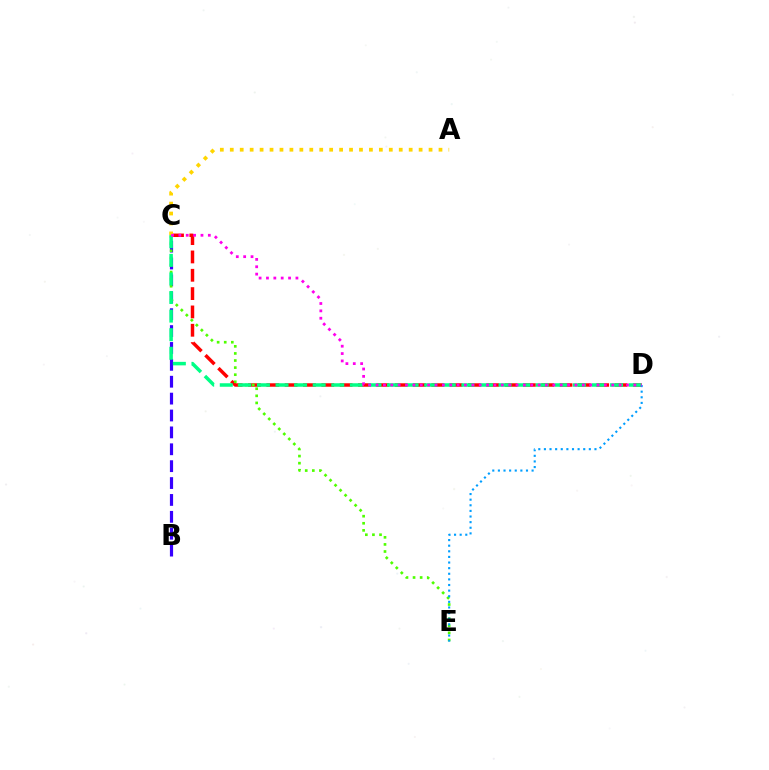{('C', 'D'): [{'color': '#ff0000', 'line_style': 'dashed', 'thickness': 2.49}, {'color': '#00ff86', 'line_style': 'dashed', 'thickness': 2.52}, {'color': '#ff00ed', 'line_style': 'dotted', 'thickness': 2.0}], ('A', 'C'): [{'color': '#ffd500', 'line_style': 'dotted', 'thickness': 2.7}], ('B', 'C'): [{'color': '#3700ff', 'line_style': 'dashed', 'thickness': 2.29}], ('C', 'E'): [{'color': '#4fff00', 'line_style': 'dotted', 'thickness': 1.93}], ('D', 'E'): [{'color': '#009eff', 'line_style': 'dotted', 'thickness': 1.53}]}